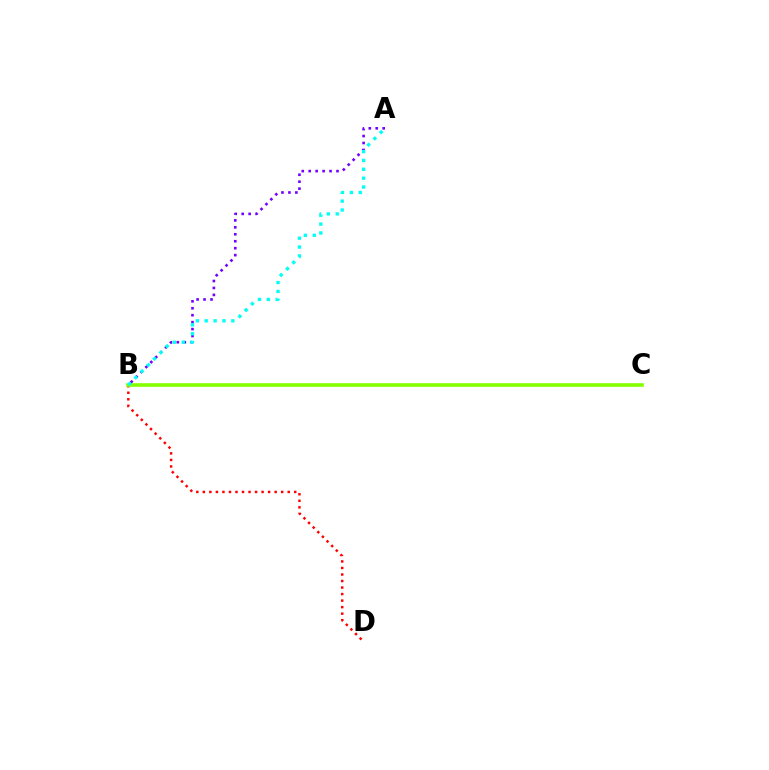{('B', 'D'): [{'color': '#ff0000', 'line_style': 'dotted', 'thickness': 1.77}], ('B', 'C'): [{'color': '#84ff00', 'line_style': 'solid', 'thickness': 2.59}], ('A', 'B'): [{'color': '#7200ff', 'line_style': 'dotted', 'thickness': 1.89}, {'color': '#00fff6', 'line_style': 'dotted', 'thickness': 2.41}]}